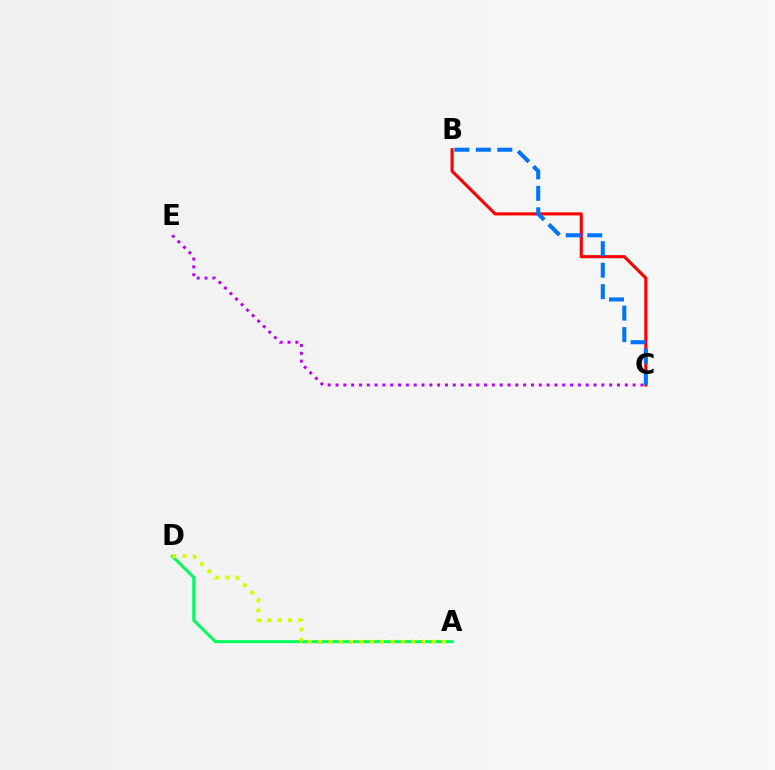{('B', 'C'): [{'color': '#ff0000', 'line_style': 'solid', 'thickness': 2.24}, {'color': '#0074ff', 'line_style': 'dashed', 'thickness': 2.92}], ('A', 'D'): [{'color': '#00ff5c', 'line_style': 'solid', 'thickness': 2.16}, {'color': '#d1ff00', 'line_style': 'dotted', 'thickness': 2.8}], ('C', 'E'): [{'color': '#b900ff', 'line_style': 'dotted', 'thickness': 2.12}]}